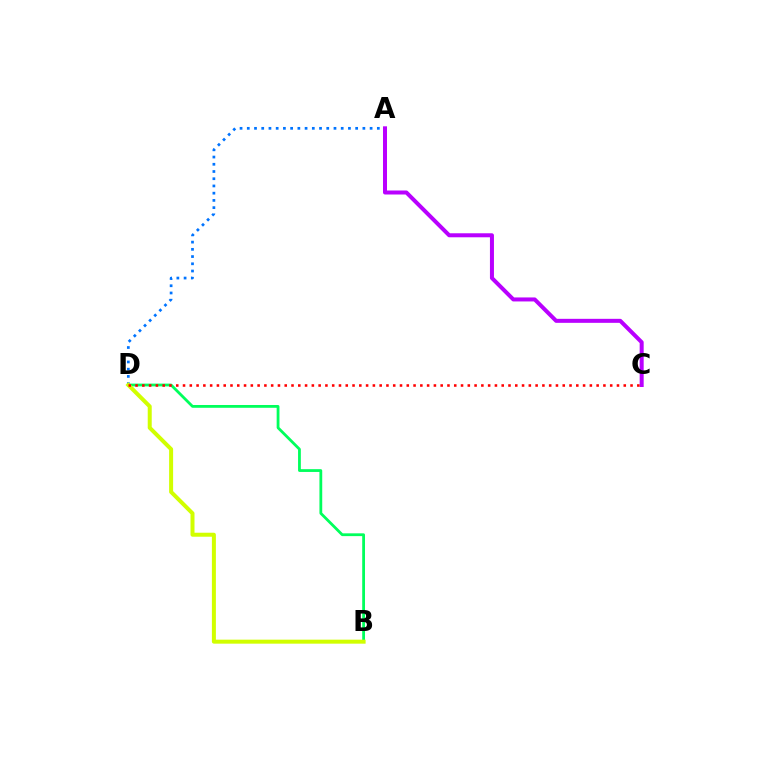{('B', 'D'): [{'color': '#00ff5c', 'line_style': 'solid', 'thickness': 2.01}, {'color': '#d1ff00', 'line_style': 'solid', 'thickness': 2.88}], ('A', 'D'): [{'color': '#0074ff', 'line_style': 'dotted', 'thickness': 1.96}], ('A', 'C'): [{'color': '#b900ff', 'line_style': 'solid', 'thickness': 2.88}], ('C', 'D'): [{'color': '#ff0000', 'line_style': 'dotted', 'thickness': 1.84}]}